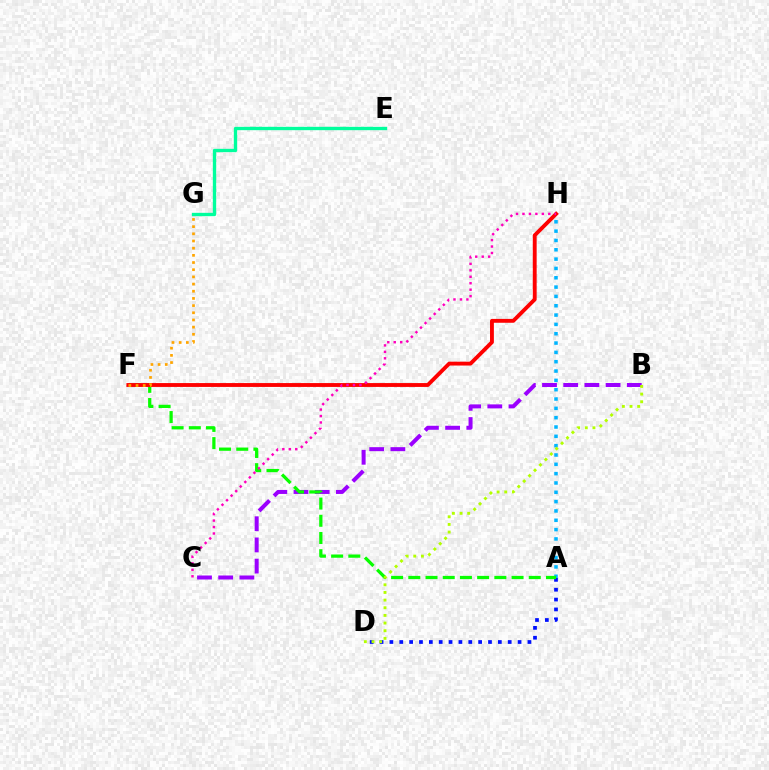{('B', 'C'): [{'color': '#9b00ff', 'line_style': 'dashed', 'thickness': 2.88}], ('A', 'D'): [{'color': '#0010ff', 'line_style': 'dotted', 'thickness': 2.68}], ('A', 'H'): [{'color': '#00b5ff', 'line_style': 'dotted', 'thickness': 2.53}], ('A', 'F'): [{'color': '#08ff00', 'line_style': 'dashed', 'thickness': 2.34}], ('F', 'H'): [{'color': '#ff0000', 'line_style': 'solid', 'thickness': 2.78}], ('E', 'G'): [{'color': '#00ff9d', 'line_style': 'solid', 'thickness': 2.41}], ('F', 'G'): [{'color': '#ffa500', 'line_style': 'dotted', 'thickness': 1.95}], ('C', 'H'): [{'color': '#ff00bd', 'line_style': 'dotted', 'thickness': 1.75}], ('B', 'D'): [{'color': '#b3ff00', 'line_style': 'dotted', 'thickness': 2.08}]}